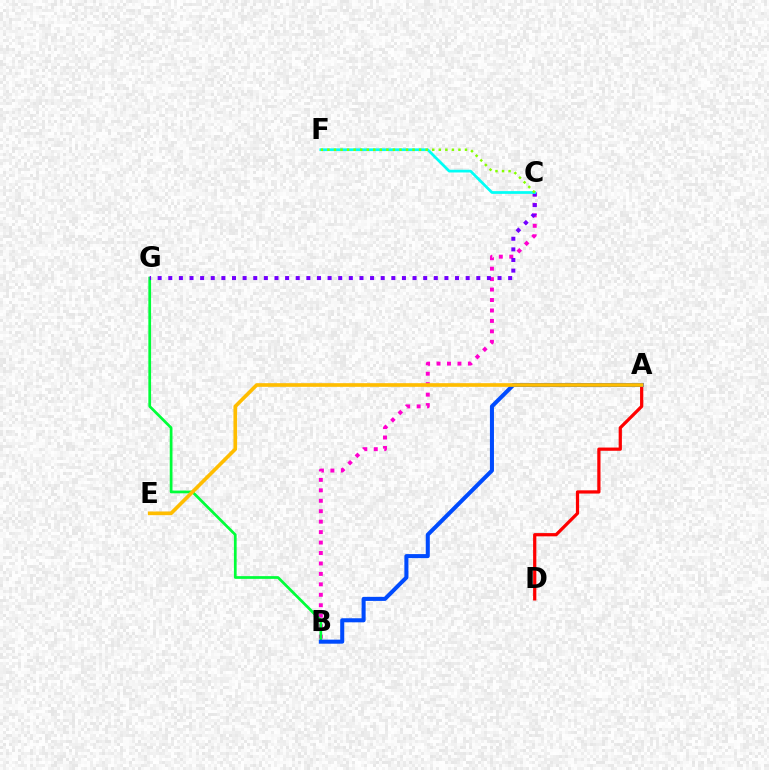{('B', 'C'): [{'color': '#ff00cf', 'line_style': 'dotted', 'thickness': 2.84}], ('B', 'G'): [{'color': '#00ff39', 'line_style': 'solid', 'thickness': 1.97}], ('A', 'D'): [{'color': '#ff0000', 'line_style': 'solid', 'thickness': 2.33}], ('A', 'B'): [{'color': '#004bff', 'line_style': 'solid', 'thickness': 2.91}], ('C', 'G'): [{'color': '#7200ff', 'line_style': 'dotted', 'thickness': 2.89}], ('A', 'E'): [{'color': '#ffbd00', 'line_style': 'solid', 'thickness': 2.63}], ('C', 'F'): [{'color': '#00fff6', 'line_style': 'solid', 'thickness': 1.96}, {'color': '#84ff00', 'line_style': 'dotted', 'thickness': 1.78}]}